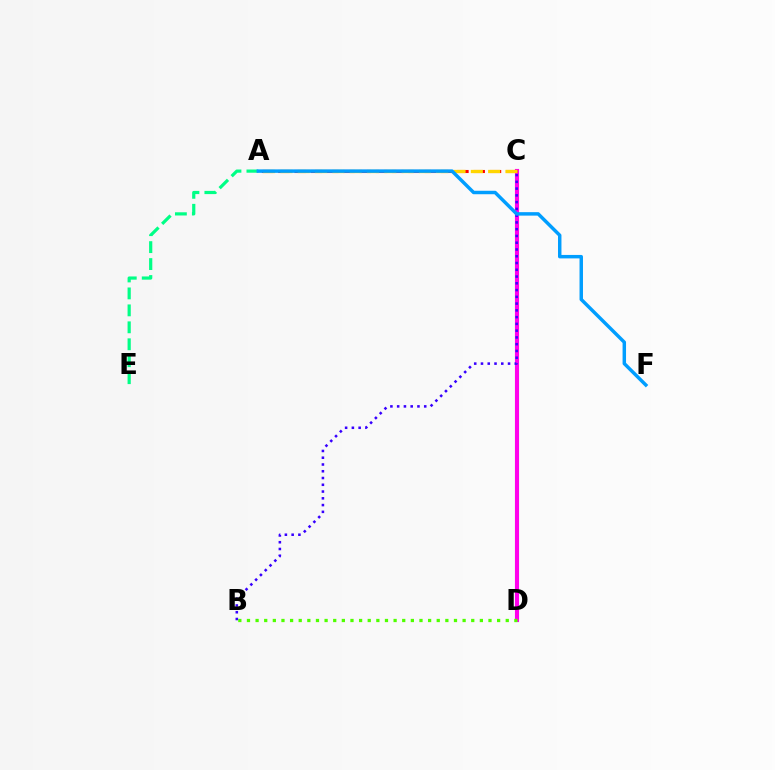{('A', 'E'): [{'color': '#00ff86', 'line_style': 'dashed', 'thickness': 2.3}], ('C', 'D'): [{'color': '#ff00ed', 'line_style': 'solid', 'thickness': 2.97}], ('B', 'C'): [{'color': '#3700ff', 'line_style': 'dotted', 'thickness': 1.84}], ('A', 'C'): [{'color': '#ff0000', 'line_style': 'dashed', 'thickness': 2.21}, {'color': '#ffd500', 'line_style': 'dashed', 'thickness': 2.35}], ('B', 'D'): [{'color': '#4fff00', 'line_style': 'dotted', 'thickness': 2.34}], ('A', 'F'): [{'color': '#009eff', 'line_style': 'solid', 'thickness': 2.49}]}